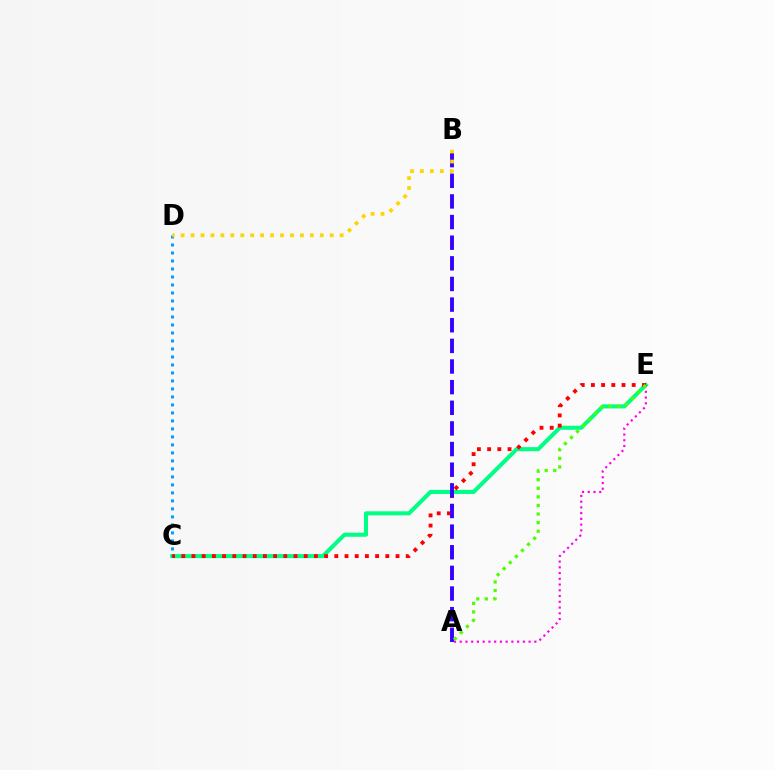{('C', 'E'): [{'color': '#00ff86', 'line_style': 'solid', 'thickness': 2.93}, {'color': '#ff0000', 'line_style': 'dotted', 'thickness': 2.77}], ('C', 'D'): [{'color': '#009eff', 'line_style': 'dotted', 'thickness': 2.17}], ('A', 'E'): [{'color': '#ff00ed', 'line_style': 'dotted', 'thickness': 1.56}, {'color': '#4fff00', 'line_style': 'dotted', 'thickness': 2.33}], ('A', 'B'): [{'color': '#3700ff', 'line_style': 'dashed', 'thickness': 2.8}], ('B', 'D'): [{'color': '#ffd500', 'line_style': 'dotted', 'thickness': 2.7}]}